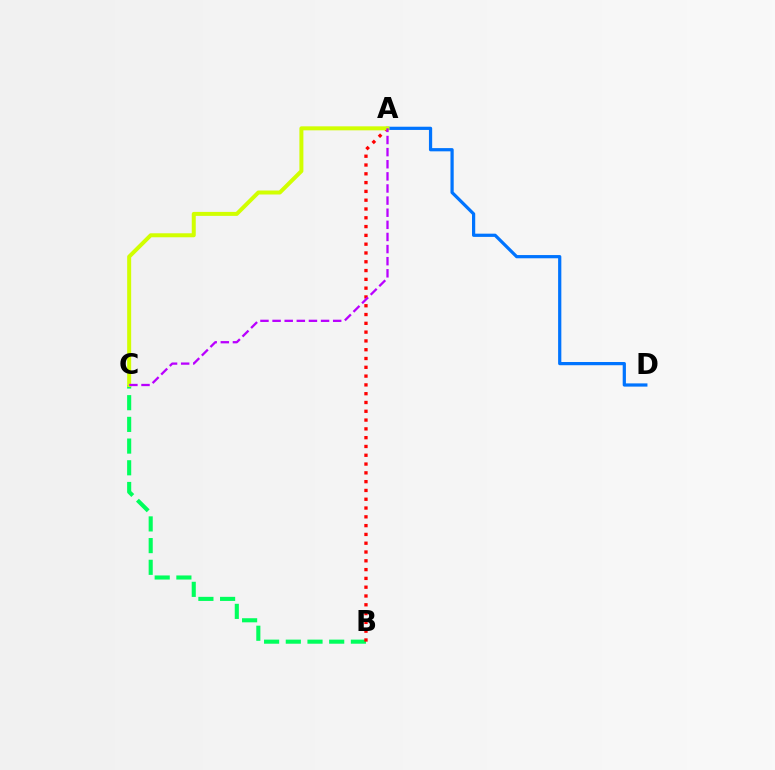{('A', 'D'): [{'color': '#0074ff', 'line_style': 'solid', 'thickness': 2.32}], ('B', 'C'): [{'color': '#00ff5c', 'line_style': 'dashed', 'thickness': 2.95}], ('A', 'B'): [{'color': '#ff0000', 'line_style': 'dotted', 'thickness': 2.39}], ('A', 'C'): [{'color': '#d1ff00', 'line_style': 'solid', 'thickness': 2.87}, {'color': '#b900ff', 'line_style': 'dashed', 'thickness': 1.65}]}